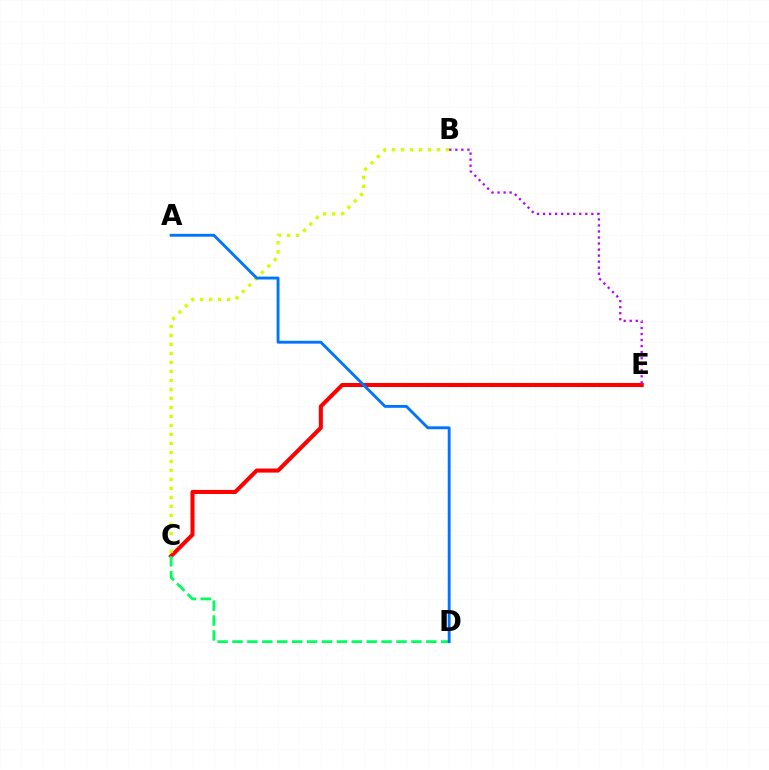{('C', 'E'): [{'color': '#ff0000', 'line_style': 'solid', 'thickness': 2.93}], ('B', 'C'): [{'color': '#d1ff00', 'line_style': 'dotted', 'thickness': 2.44}], ('C', 'D'): [{'color': '#00ff5c', 'line_style': 'dashed', 'thickness': 2.03}], ('B', 'E'): [{'color': '#b900ff', 'line_style': 'dotted', 'thickness': 1.64}], ('A', 'D'): [{'color': '#0074ff', 'line_style': 'solid', 'thickness': 2.06}]}